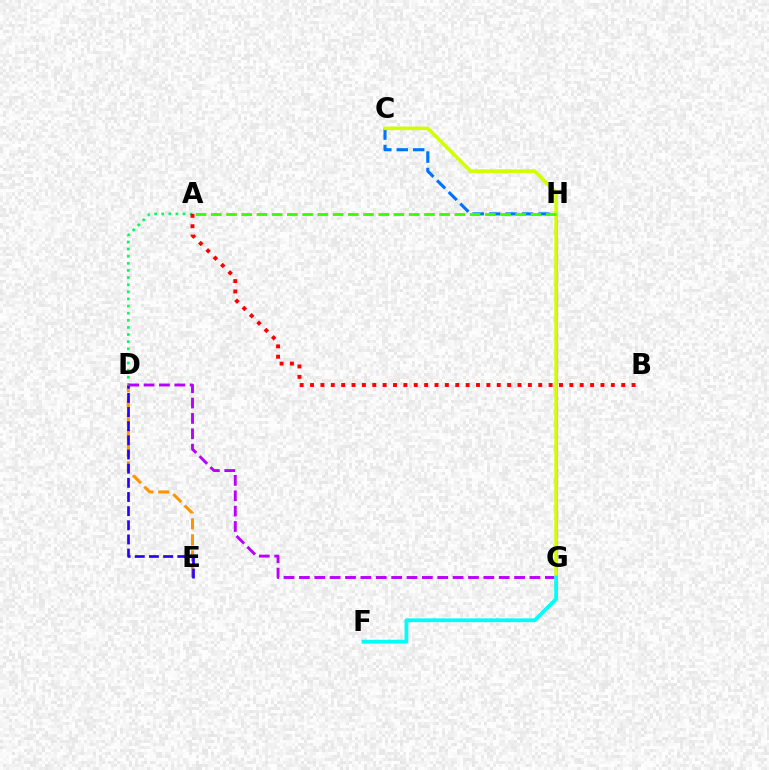{('A', 'D'): [{'color': '#00ff5c', 'line_style': 'dotted', 'thickness': 1.94}], ('C', 'H'): [{'color': '#0074ff', 'line_style': 'dashed', 'thickness': 2.23}], ('D', 'G'): [{'color': '#b900ff', 'line_style': 'dashed', 'thickness': 2.09}], ('G', 'H'): [{'color': '#ff00ac', 'line_style': 'solid', 'thickness': 2.22}], ('D', 'E'): [{'color': '#ff9400', 'line_style': 'dashed', 'thickness': 2.18}, {'color': '#2500ff', 'line_style': 'dashed', 'thickness': 1.92}], ('A', 'B'): [{'color': '#ff0000', 'line_style': 'dotted', 'thickness': 2.82}], ('C', 'G'): [{'color': '#d1ff00', 'line_style': 'solid', 'thickness': 2.59}], ('F', 'G'): [{'color': '#00fff6', 'line_style': 'solid', 'thickness': 2.73}], ('A', 'H'): [{'color': '#3dff00', 'line_style': 'dashed', 'thickness': 2.07}]}